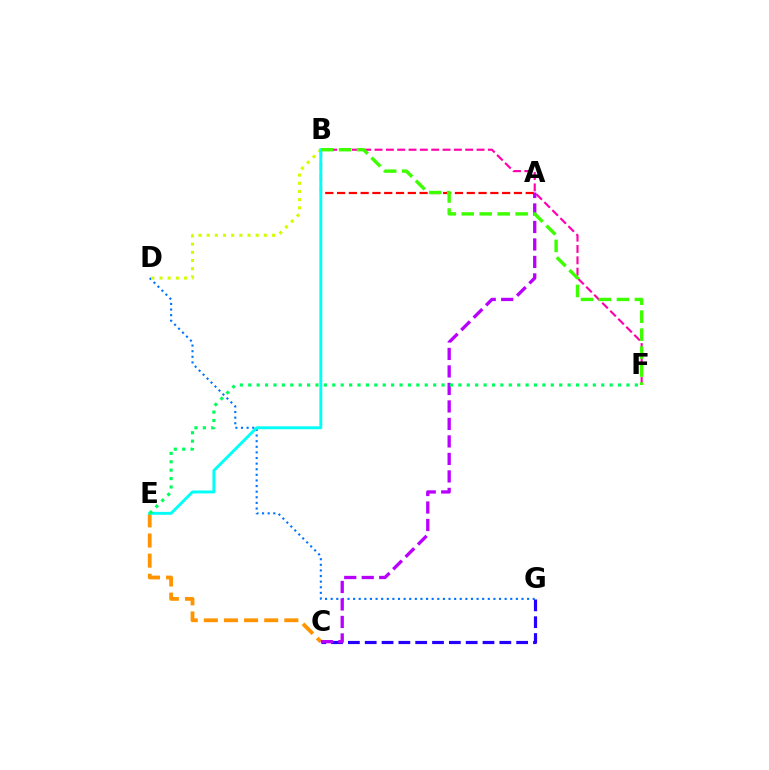{('D', 'G'): [{'color': '#0074ff', 'line_style': 'dotted', 'thickness': 1.52}], ('B', 'D'): [{'color': '#d1ff00', 'line_style': 'dotted', 'thickness': 2.22}], ('C', 'G'): [{'color': '#2500ff', 'line_style': 'dashed', 'thickness': 2.29}], ('C', 'E'): [{'color': '#ff9400', 'line_style': 'dashed', 'thickness': 2.73}], ('B', 'F'): [{'color': '#ff00ac', 'line_style': 'dashed', 'thickness': 1.54}, {'color': '#3dff00', 'line_style': 'dashed', 'thickness': 2.44}], ('A', 'C'): [{'color': '#b900ff', 'line_style': 'dashed', 'thickness': 2.38}], ('A', 'B'): [{'color': '#ff0000', 'line_style': 'dashed', 'thickness': 1.6}], ('B', 'E'): [{'color': '#00fff6', 'line_style': 'solid', 'thickness': 2.1}], ('E', 'F'): [{'color': '#00ff5c', 'line_style': 'dotted', 'thickness': 2.28}]}